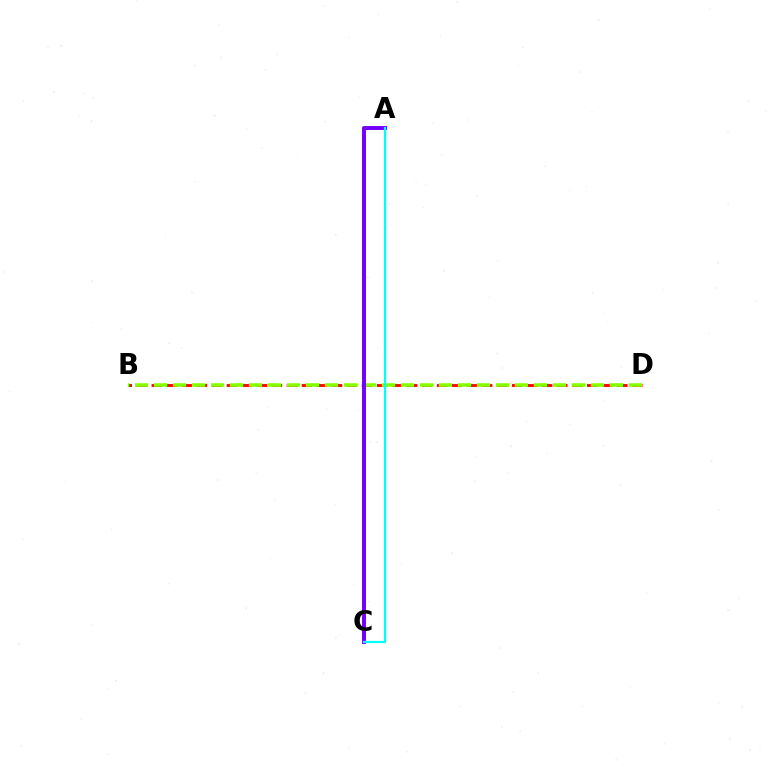{('B', 'D'): [{'color': '#ff0000', 'line_style': 'dashed', 'thickness': 2.04}, {'color': '#84ff00', 'line_style': 'dashed', 'thickness': 2.58}], ('A', 'C'): [{'color': '#7200ff', 'line_style': 'solid', 'thickness': 2.84}, {'color': '#00fff6', 'line_style': 'solid', 'thickness': 1.62}]}